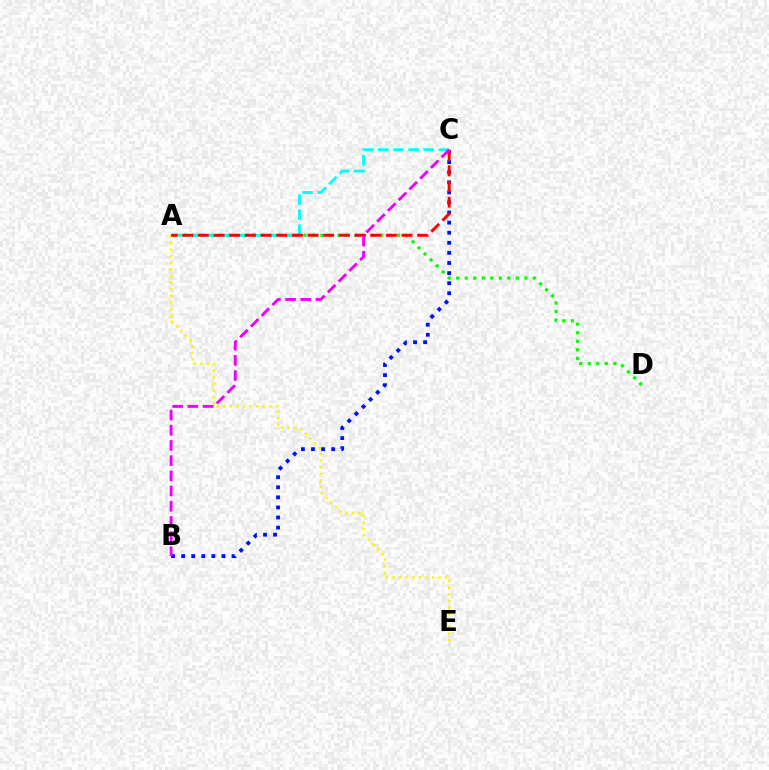{('A', 'D'): [{'color': '#08ff00', 'line_style': 'dotted', 'thickness': 2.32}], ('A', 'C'): [{'color': '#00fff6', 'line_style': 'dashed', 'thickness': 2.06}, {'color': '#ff0000', 'line_style': 'dashed', 'thickness': 2.13}], ('A', 'E'): [{'color': '#fcf500', 'line_style': 'dotted', 'thickness': 1.79}], ('B', 'C'): [{'color': '#0010ff', 'line_style': 'dotted', 'thickness': 2.74}, {'color': '#ee00ff', 'line_style': 'dashed', 'thickness': 2.06}]}